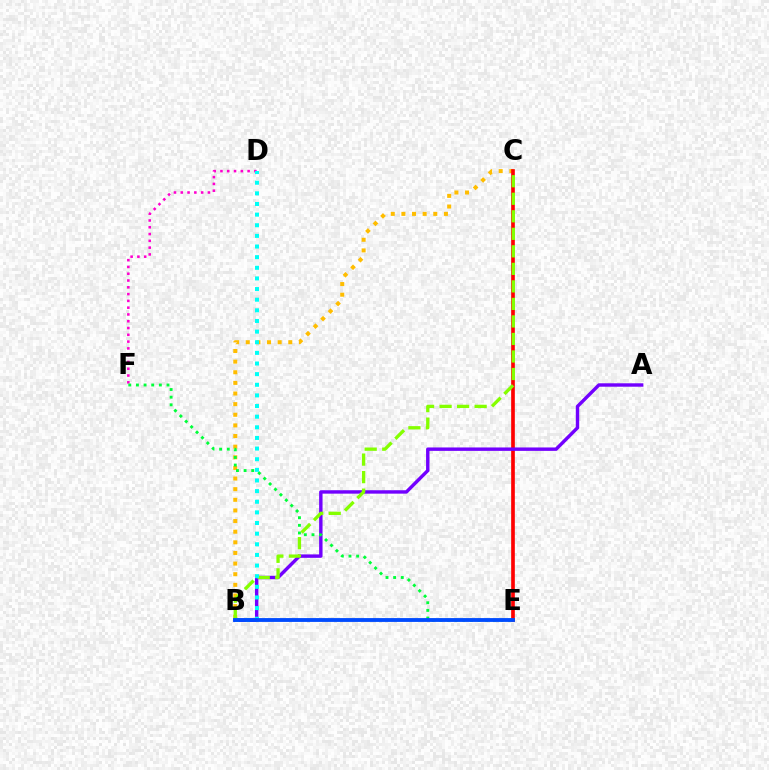{('B', 'C'): [{'color': '#ffbd00', 'line_style': 'dotted', 'thickness': 2.89}, {'color': '#84ff00', 'line_style': 'dashed', 'thickness': 2.38}], ('C', 'E'): [{'color': '#ff0000', 'line_style': 'solid', 'thickness': 2.64}], ('D', 'F'): [{'color': '#ff00cf', 'line_style': 'dotted', 'thickness': 1.84}], ('A', 'B'): [{'color': '#7200ff', 'line_style': 'solid', 'thickness': 2.46}], ('E', 'F'): [{'color': '#00ff39', 'line_style': 'dotted', 'thickness': 2.08}], ('B', 'D'): [{'color': '#00fff6', 'line_style': 'dotted', 'thickness': 2.89}], ('B', 'E'): [{'color': '#004bff', 'line_style': 'solid', 'thickness': 2.76}]}